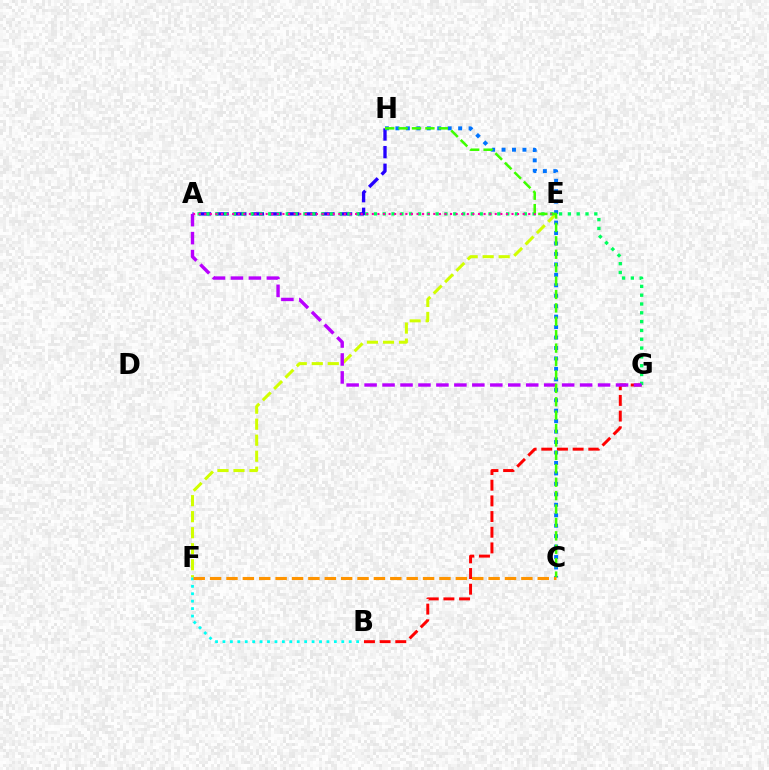{('A', 'H'): [{'color': '#2500ff', 'line_style': 'dashed', 'thickness': 2.4}], ('E', 'F'): [{'color': '#d1ff00', 'line_style': 'dashed', 'thickness': 2.18}], ('B', 'G'): [{'color': '#ff0000', 'line_style': 'dashed', 'thickness': 2.13}], ('B', 'F'): [{'color': '#00fff6', 'line_style': 'dotted', 'thickness': 2.02}], ('A', 'G'): [{'color': '#00ff5c', 'line_style': 'dotted', 'thickness': 2.4}, {'color': '#b900ff', 'line_style': 'dashed', 'thickness': 2.44}], ('C', 'H'): [{'color': '#0074ff', 'line_style': 'dotted', 'thickness': 2.84}, {'color': '#3dff00', 'line_style': 'dashed', 'thickness': 1.82}], ('A', 'E'): [{'color': '#ff00ac', 'line_style': 'dotted', 'thickness': 1.52}], ('C', 'F'): [{'color': '#ff9400', 'line_style': 'dashed', 'thickness': 2.23}]}